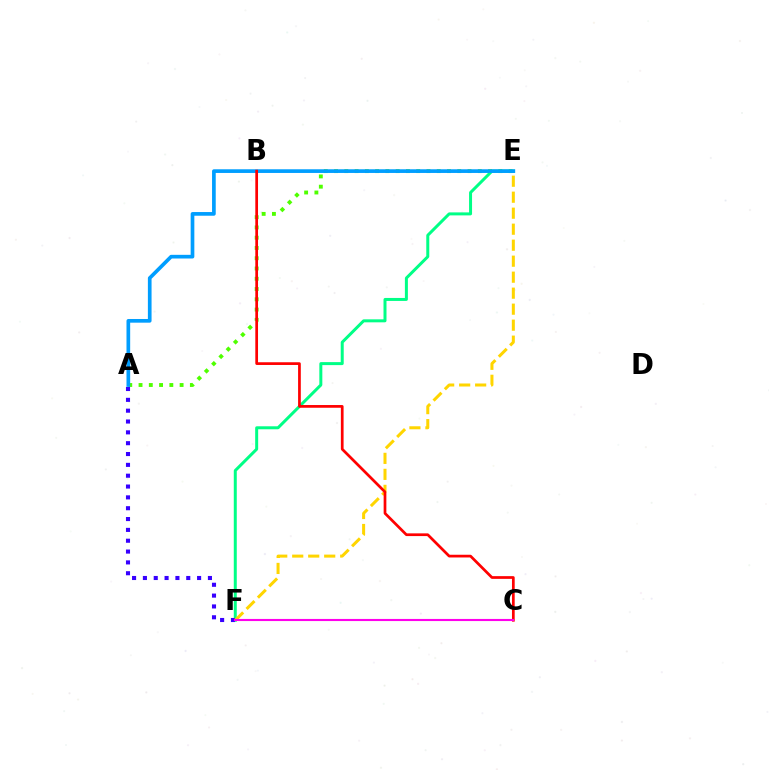{('A', 'E'): [{'color': '#4fff00', 'line_style': 'dotted', 'thickness': 2.79}, {'color': '#009eff', 'line_style': 'solid', 'thickness': 2.65}], ('E', 'F'): [{'color': '#00ff86', 'line_style': 'solid', 'thickness': 2.16}, {'color': '#ffd500', 'line_style': 'dashed', 'thickness': 2.17}], ('A', 'F'): [{'color': '#3700ff', 'line_style': 'dotted', 'thickness': 2.94}], ('B', 'C'): [{'color': '#ff0000', 'line_style': 'solid', 'thickness': 1.96}], ('C', 'F'): [{'color': '#ff00ed', 'line_style': 'solid', 'thickness': 1.52}]}